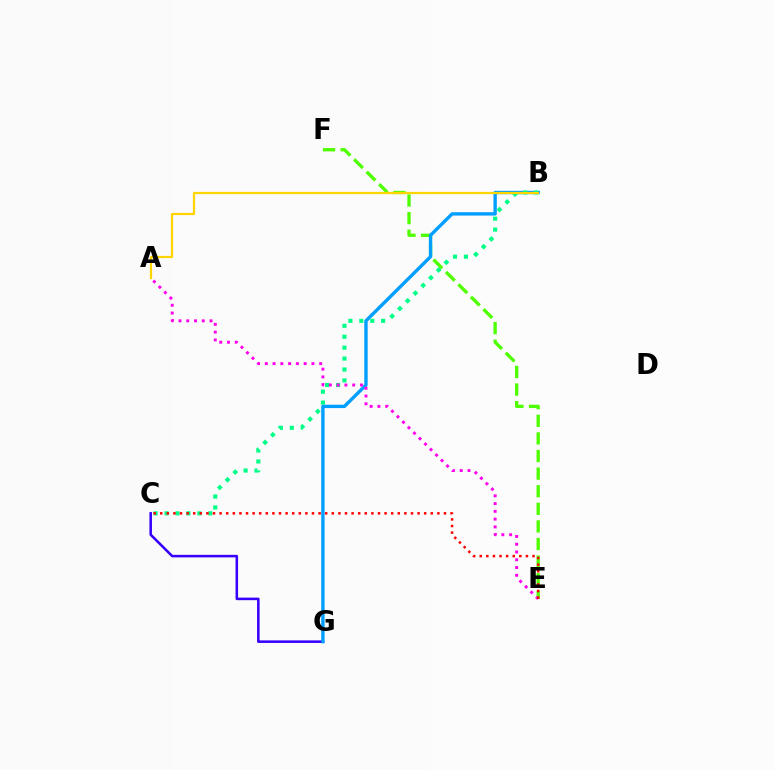{('C', 'G'): [{'color': '#3700ff', 'line_style': 'solid', 'thickness': 1.84}], ('E', 'F'): [{'color': '#4fff00', 'line_style': 'dashed', 'thickness': 2.39}], ('B', 'G'): [{'color': '#009eff', 'line_style': 'solid', 'thickness': 2.42}], ('B', 'C'): [{'color': '#00ff86', 'line_style': 'dotted', 'thickness': 2.97}], ('A', 'E'): [{'color': '#ff00ed', 'line_style': 'dotted', 'thickness': 2.11}], ('C', 'E'): [{'color': '#ff0000', 'line_style': 'dotted', 'thickness': 1.79}], ('A', 'B'): [{'color': '#ffd500', 'line_style': 'solid', 'thickness': 1.61}]}